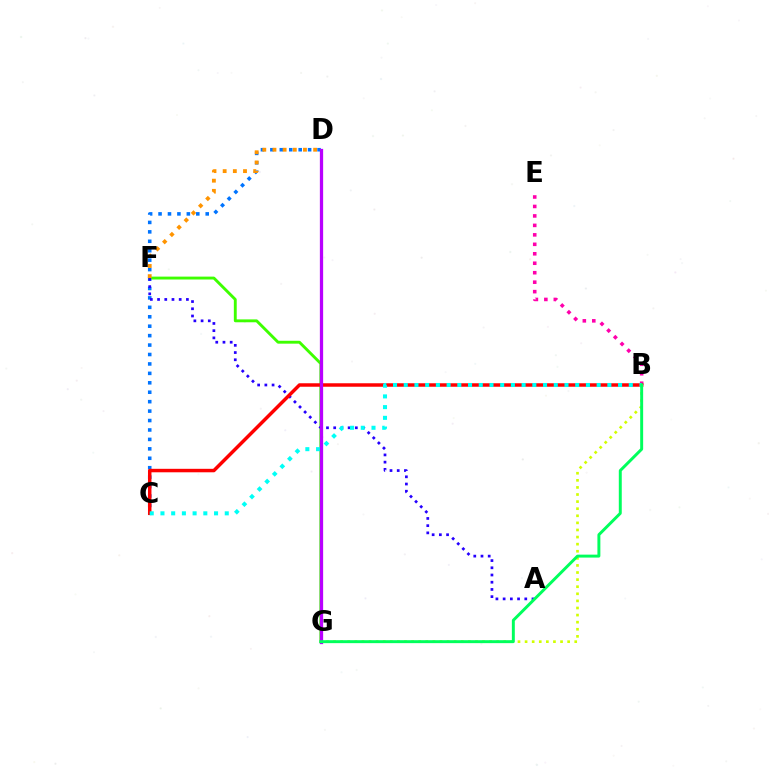{('C', 'D'): [{'color': '#0074ff', 'line_style': 'dotted', 'thickness': 2.56}], ('B', 'G'): [{'color': '#d1ff00', 'line_style': 'dotted', 'thickness': 1.93}, {'color': '#00ff5c', 'line_style': 'solid', 'thickness': 2.12}], ('F', 'G'): [{'color': '#3dff00', 'line_style': 'solid', 'thickness': 2.07}], ('D', 'F'): [{'color': '#ff9400', 'line_style': 'dotted', 'thickness': 2.76}], ('B', 'E'): [{'color': '#ff00ac', 'line_style': 'dotted', 'thickness': 2.57}], ('A', 'F'): [{'color': '#2500ff', 'line_style': 'dotted', 'thickness': 1.96}], ('B', 'C'): [{'color': '#ff0000', 'line_style': 'solid', 'thickness': 2.5}, {'color': '#00fff6', 'line_style': 'dotted', 'thickness': 2.91}], ('D', 'G'): [{'color': '#b900ff', 'line_style': 'solid', 'thickness': 2.35}]}